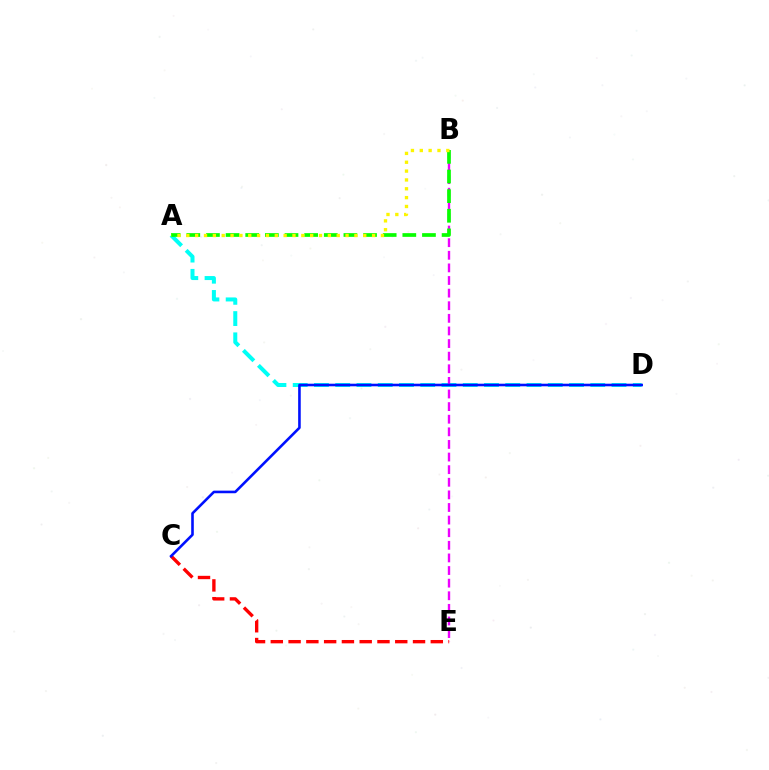{('A', 'D'): [{'color': '#00fff6', 'line_style': 'dashed', 'thickness': 2.89}], ('B', 'E'): [{'color': '#ee00ff', 'line_style': 'dashed', 'thickness': 1.71}], ('C', 'E'): [{'color': '#ff0000', 'line_style': 'dashed', 'thickness': 2.42}], ('C', 'D'): [{'color': '#0010ff', 'line_style': 'solid', 'thickness': 1.87}], ('A', 'B'): [{'color': '#08ff00', 'line_style': 'dashed', 'thickness': 2.67}, {'color': '#fcf500', 'line_style': 'dotted', 'thickness': 2.4}]}